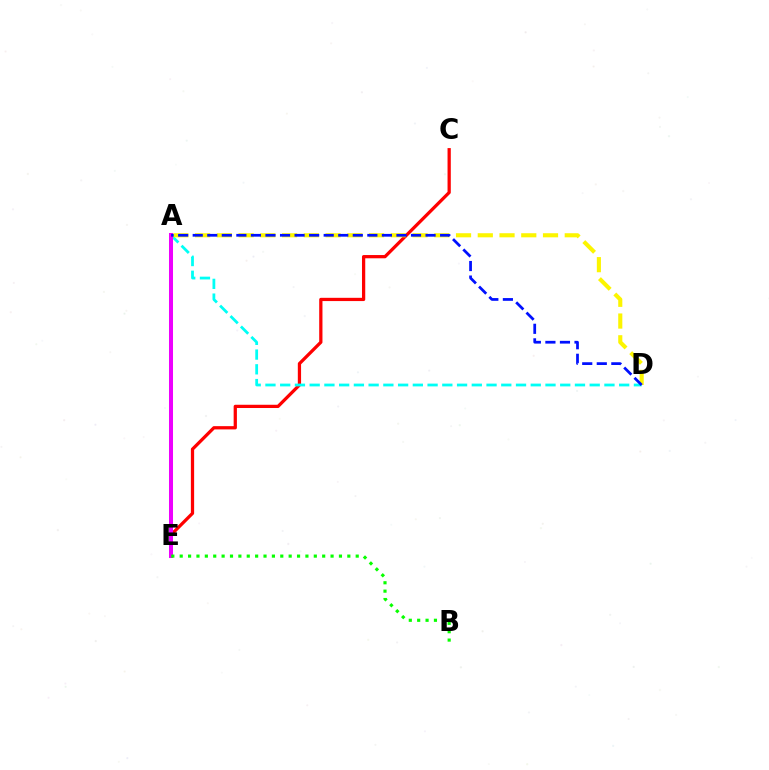{('C', 'E'): [{'color': '#ff0000', 'line_style': 'solid', 'thickness': 2.34}], ('A', 'D'): [{'color': '#00fff6', 'line_style': 'dashed', 'thickness': 2.0}, {'color': '#fcf500', 'line_style': 'dashed', 'thickness': 2.95}, {'color': '#0010ff', 'line_style': 'dashed', 'thickness': 1.98}], ('A', 'E'): [{'color': '#ee00ff', 'line_style': 'solid', 'thickness': 2.88}], ('B', 'E'): [{'color': '#08ff00', 'line_style': 'dotted', 'thickness': 2.28}]}